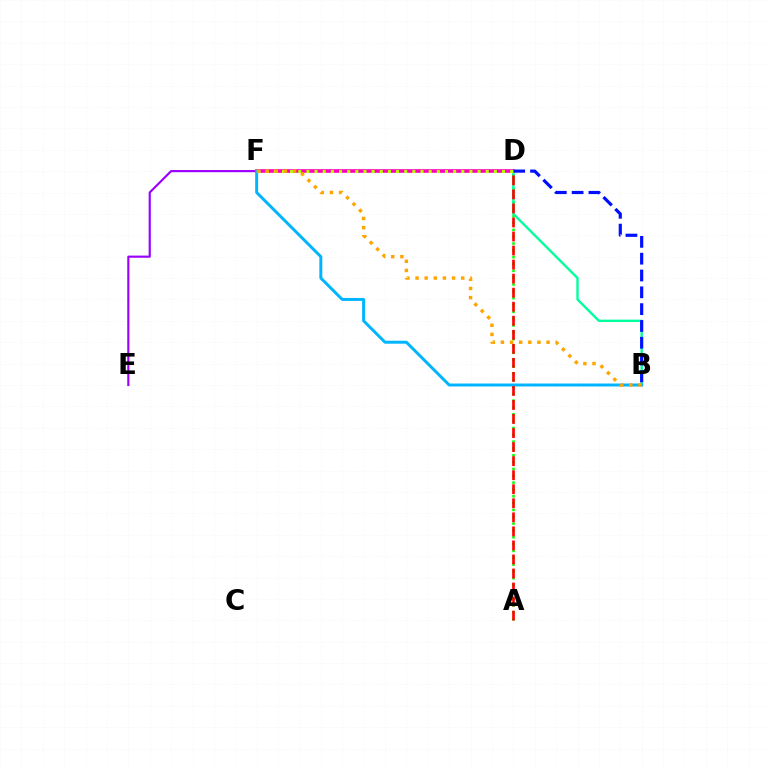{('A', 'D'): [{'color': '#08ff00', 'line_style': 'dotted', 'thickness': 1.86}, {'color': '#ff0000', 'line_style': 'dashed', 'thickness': 1.91}], ('D', 'F'): [{'color': '#ff00bd', 'line_style': 'solid', 'thickness': 2.6}, {'color': '#b3ff00', 'line_style': 'dotted', 'thickness': 2.21}], ('E', 'F'): [{'color': '#9b00ff', 'line_style': 'solid', 'thickness': 1.55}], ('B', 'D'): [{'color': '#00ff9d', 'line_style': 'solid', 'thickness': 1.71}, {'color': '#0010ff', 'line_style': 'dashed', 'thickness': 2.28}], ('B', 'F'): [{'color': '#00b5ff', 'line_style': 'solid', 'thickness': 2.13}, {'color': '#ffa500', 'line_style': 'dotted', 'thickness': 2.48}]}